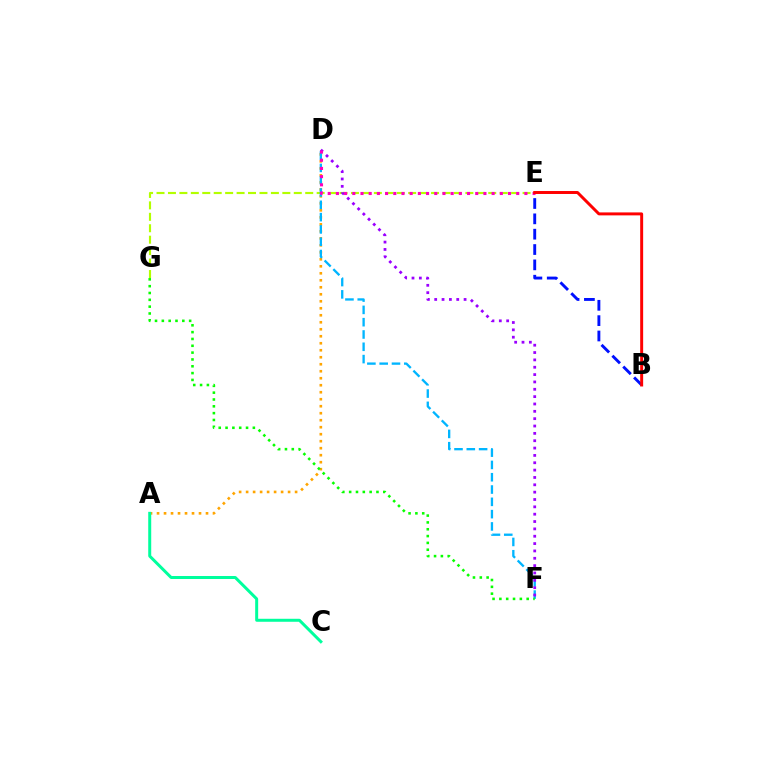{('B', 'E'): [{'color': '#0010ff', 'line_style': 'dashed', 'thickness': 2.08}, {'color': '#ff0000', 'line_style': 'solid', 'thickness': 2.13}], ('A', 'D'): [{'color': '#ffa500', 'line_style': 'dotted', 'thickness': 1.9}], ('E', 'G'): [{'color': '#b3ff00', 'line_style': 'dashed', 'thickness': 1.55}], ('A', 'C'): [{'color': '#00ff9d', 'line_style': 'solid', 'thickness': 2.15}], ('D', 'F'): [{'color': '#00b5ff', 'line_style': 'dashed', 'thickness': 1.67}, {'color': '#9b00ff', 'line_style': 'dotted', 'thickness': 2.0}], ('D', 'E'): [{'color': '#ff00bd', 'line_style': 'dotted', 'thickness': 2.23}], ('F', 'G'): [{'color': '#08ff00', 'line_style': 'dotted', 'thickness': 1.85}]}